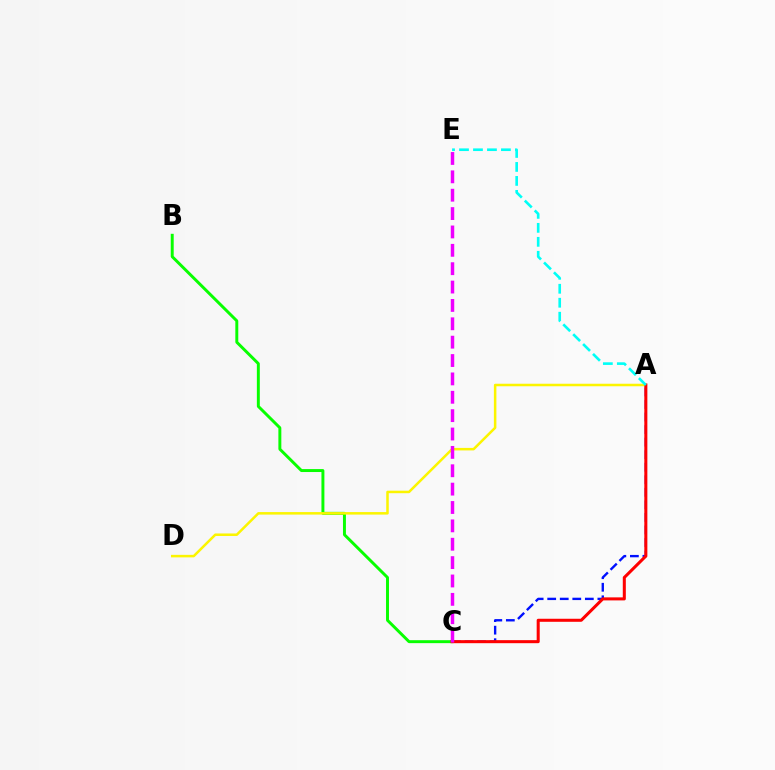{('A', 'C'): [{'color': '#0010ff', 'line_style': 'dashed', 'thickness': 1.7}, {'color': '#ff0000', 'line_style': 'solid', 'thickness': 2.19}], ('B', 'C'): [{'color': '#08ff00', 'line_style': 'solid', 'thickness': 2.12}], ('A', 'D'): [{'color': '#fcf500', 'line_style': 'solid', 'thickness': 1.81}], ('A', 'E'): [{'color': '#00fff6', 'line_style': 'dashed', 'thickness': 1.9}], ('C', 'E'): [{'color': '#ee00ff', 'line_style': 'dashed', 'thickness': 2.5}]}